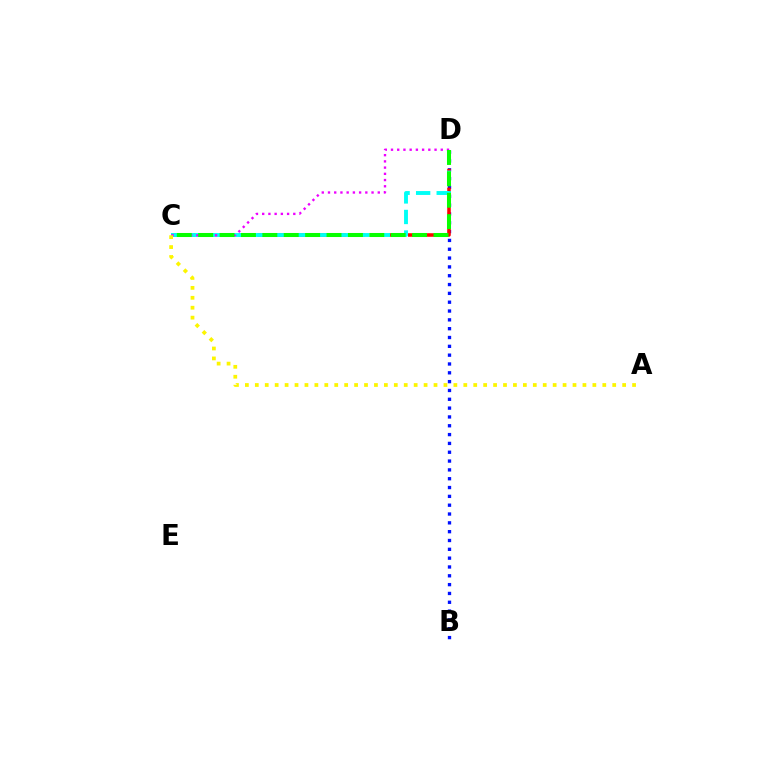{('B', 'D'): [{'color': '#0010ff', 'line_style': 'dotted', 'thickness': 2.4}], ('C', 'D'): [{'color': '#ff0000', 'line_style': 'dashed', 'thickness': 2.56}, {'color': '#00fff6', 'line_style': 'dashed', 'thickness': 2.79}, {'color': '#ee00ff', 'line_style': 'dotted', 'thickness': 1.69}, {'color': '#08ff00', 'line_style': 'dashed', 'thickness': 2.91}], ('A', 'C'): [{'color': '#fcf500', 'line_style': 'dotted', 'thickness': 2.7}]}